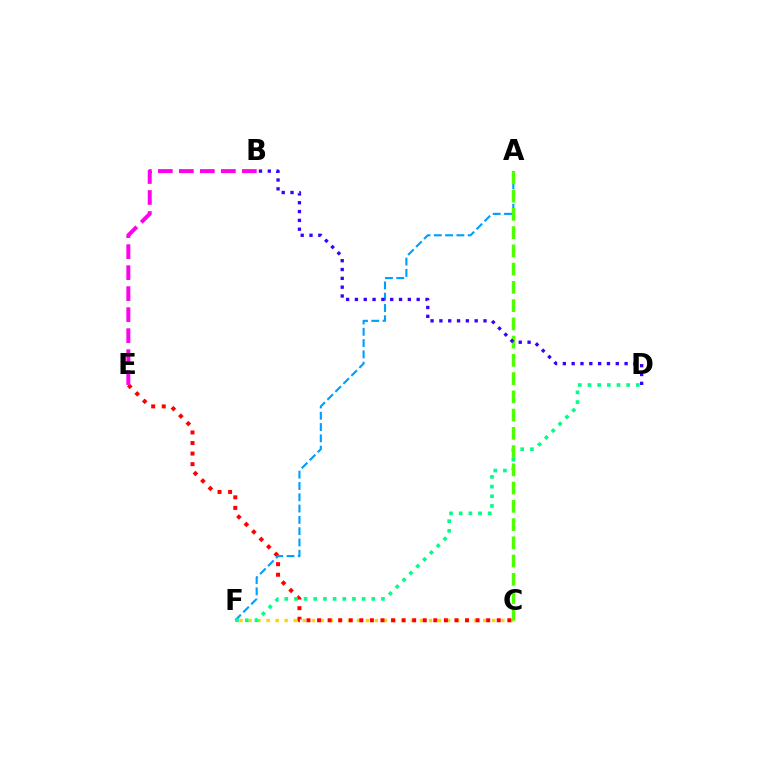{('C', 'F'): [{'color': '#ffd500', 'line_style': 'dotted', 'thickness': 2.45}], ('C', 'E'): [{'color': '#ff0000', 'line_style': 'dotted', 'thickness': 2.87}], ('A', 'F'): [{'color': '#009eff', 'line_style': 'dashed', 'thickness': 1.53}], ('B', 'E'): [{'color': '#ff00ed', 'line_style': 'dashed', 'thickness': 2.85}], ('D', 'F'): [{'color': '#00ff86', 'line_style': 'dotted', 'thickness': 2.63}], ('A', 'C'): [{'color': '#4fff00', 'line_style': 'dashed', 'thickness': 2.48}], ('B', 'D'): [{'color': '#3700ff', 'line_style': 'dotted', 'thickness': 2.4}]}